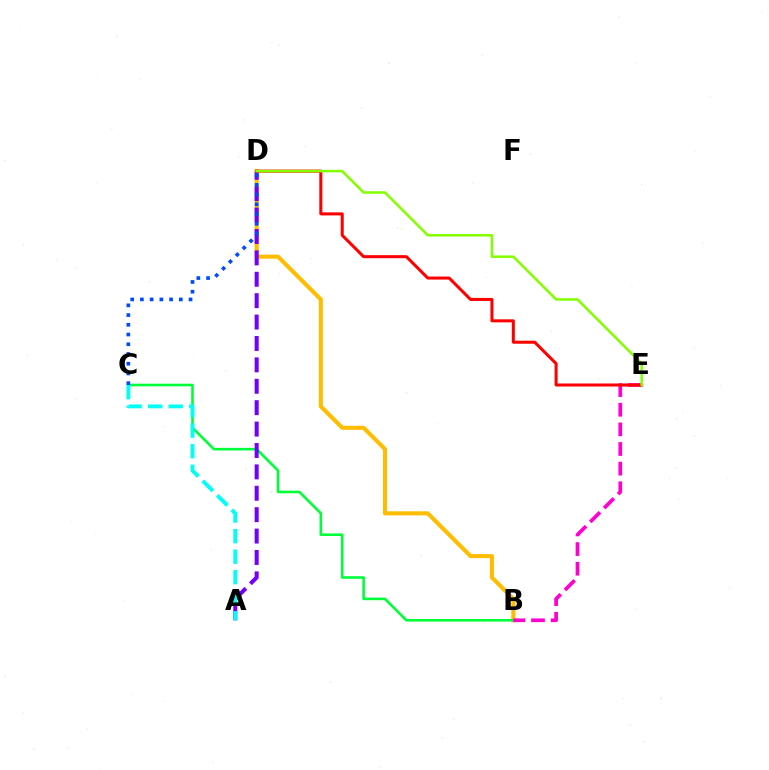{('B', 'D'): [{'color': '#ffbd00', 'line_style': 'solid', 'thickness': 2.94}], ('B', 'C'): [{'color': '#00ff39', 'line_style': 'solid', 'thickness': 1.87}], ('B', 'E'): [{'color': '#ff00cf', 'line_style': 'dashed', 'thickness': 2.67}], ('A', 'D'): [{'color': '#7200ff', 'line_style': 'dashed', 'thickness': 2.91}], ('A', 'C'): [{'color': '#00fff6', 'line_style': 'dashed', 'thickness': 2.79}], ('D', 'E'): [{'color': '#ff0000', 'line_style': 'solid', 'thickness': 2.18}, {'color': '#84ff00', 'line_style': 'solid', 'thickness': 1.83}], ('C', 'D'): [{'color': '#004bff', 'line_style': 'dotted', 'thickness': 2.64}]}